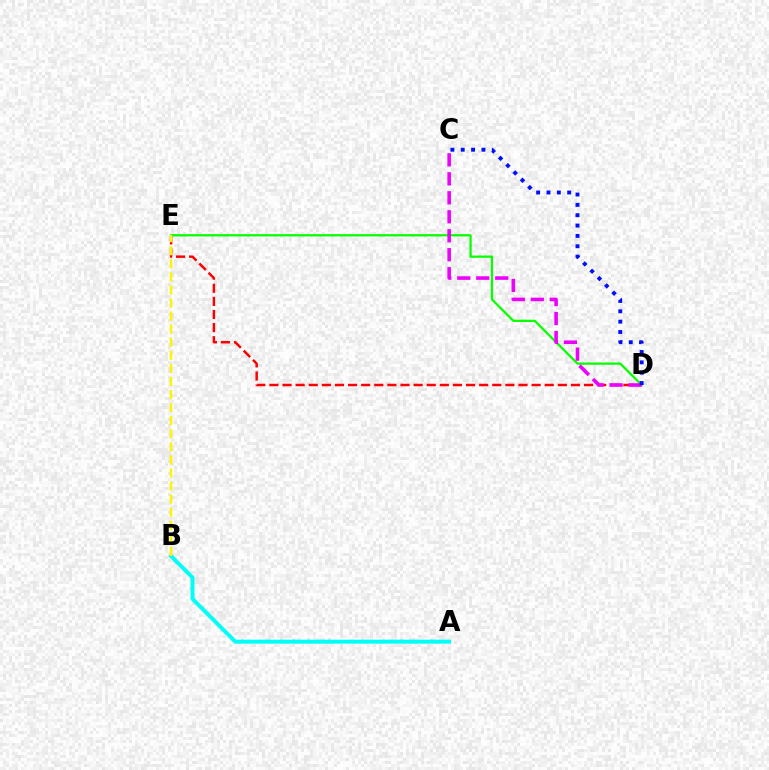{('D', 'E'): [{'color': '#ff0000', 'line_style': 'dashed', 'thickness': 1.78}, {'color': '#08ff00', 'line_style': 'solid', 'thickness': 1.63}], ('A', 'B'): [{'color': '#00fff6', 'line_style': 'solid', 'thickness': 2.86}], ('C', 'D'): [{'color': '#ee00ff', 'line_style': 'dashed', 'thickness': 2.58}, {'color': '#0010ff', 'line_style': 'dotted', 'thickness': 2.81}], ('B', 'E'): [{'color': '#fcf500', 'line_style': 'dashed', 'thickness': 1.78}]}